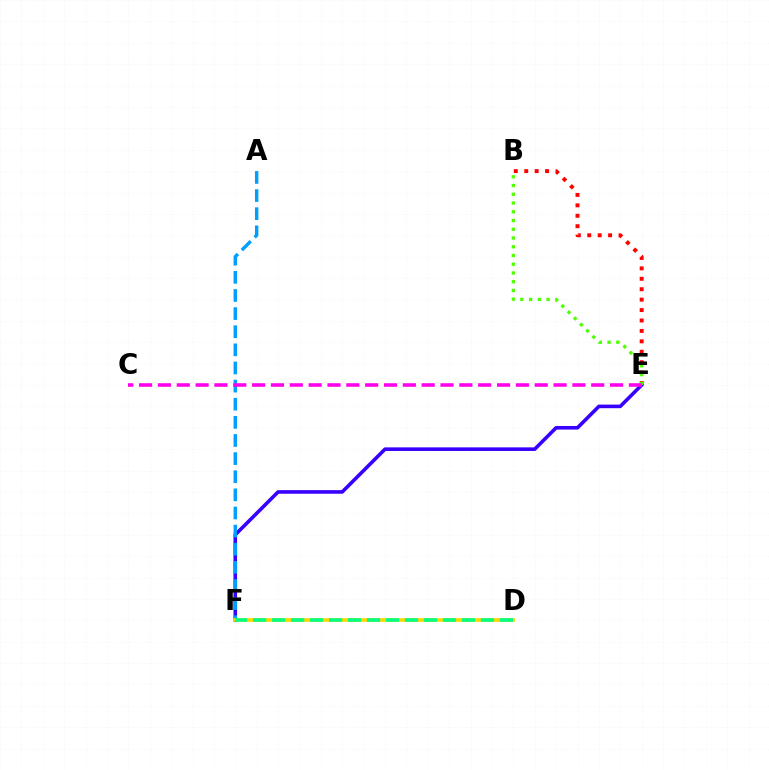{('E', 'F'): [{'color': '#3700ff', 'line_style': 'solid', 'thickness': 2.59}], ('A', 'F'): [{'color': '#009eff', 'line_style': 'dashed', 'thickness': 2.46}], ('B', 'E'): [{'color': '#ff0000', 'line_style': 'dotted', 'thickness': 2.83}, {'color': '#4fff00', 'line_style': 'dotted', 'thickness': 2.38}], ('C', 'E'): [{'color': '#ff00ed', 'line_style': 'dashed', 'thickness': 2.56}], ('D', 'F'): [{'color': '#ffd500', 'line_style': 'solid', 'thickness': 2.65}, {'color': '#00ff86', 'line_style': 'dashed', 'thickness': 2.58}]}